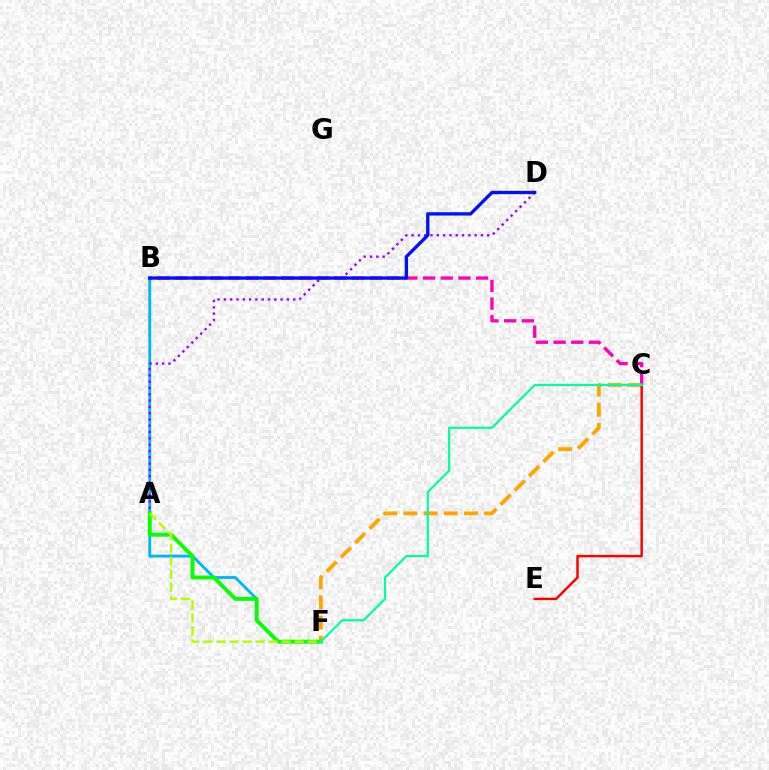{('B', 'F'): [{'color': '#00b5ff', 'line_style': 'solid', 'thickness': 2.05}], ('A', 'D'): [{'color': '#9b00ff', 'line_style': 'dotted', 'thickness': 1.71}], ('B', 'C'): [{'color': '#ff00bd', 'line_style': 'dashed', 'thickness': 2.4}], ('C', 'F'): [{'color': '#ffa500', 'line_style': 'dashed', 'thickness': 2.74}, {'color': '#00ff9d', 'line_style': 'solid', 'thickness': 1.6}], ('A', 'F'): [{'color': '#08ff00', 'line_style': 'solid', 'thickness': 2.79}, {'color': '#b3ff00', 'line_style': 'dashed', 'thickness': 1.77}], ('B', 'D'): [{'color': '#0010ff', 'line_style': 'solid', 'thickness': 2.4}], ('C', 'E'): [{'color': '#ff0000', 'line_style': 'solid', 'thickness': 1.76}]}